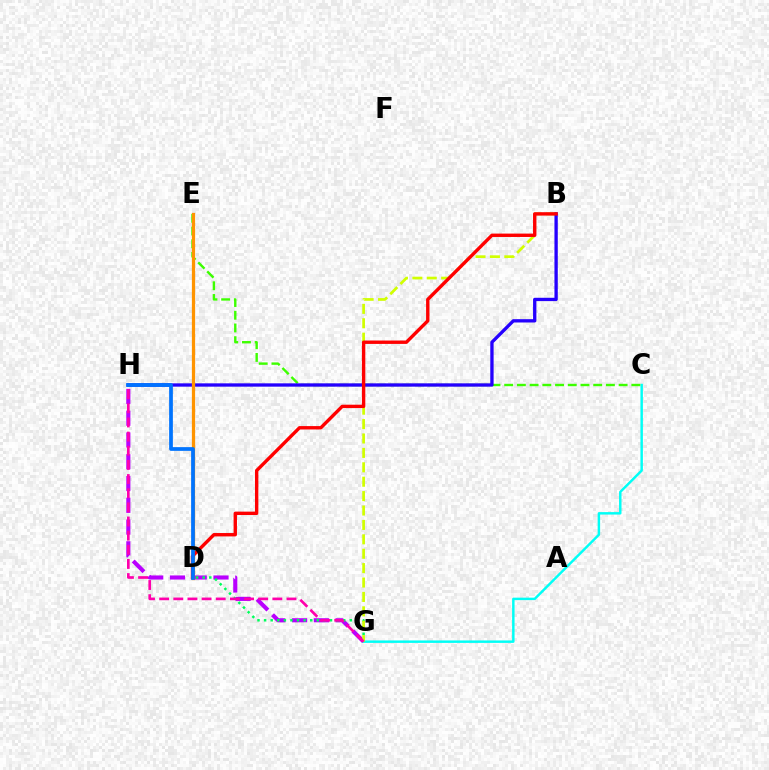{('G', 'H'): [{'color': '#b900ff', 'line_style': 'dashed', 'thickness': 2.96}, {'color': '#ff00ac', 'line_style': 'dashed', 'thickness': 1.92}], ('C', 'G'): [{'color': '#00fff6', 'line_style': 'solid', 'thickness': 1.77}], ('D', 'G'): [{'color': '#00ff5c', 'line_style': 'dotted', 'thickness': 1.79}], ('C', 'E'): [{'color': '#3dff00', 'line_style': 'dashed', 'thickness': 1.73}], ('B', 'G'): [{'color': '#d1ff00', 'line_style': 'dashed', 'thickness': 1.96}], ('B', 'H'): [{'color': '#2500ff', 'line_style': 'solid', 'thickness': 2.39}], ('D', 'E'): [{'color': '#ff9400', 'line_style': 'solid', 'thickness': 2.33}], ('B', 'D'): [{'color': '#ff0000', 'line_style': 'solid', 'thickness': 2.43}], ('D', 'H'): [{'color': '#0074ff', 'line_style': 'solid', 'thickness': 2.69}]}